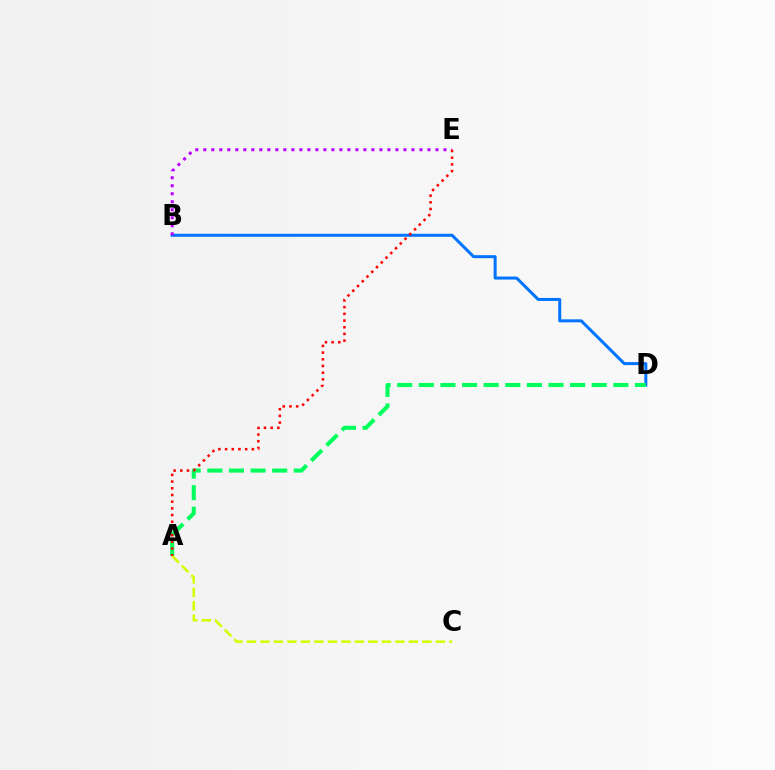{('B', 'D'): [{'color': '#0074ff', 'line_style': 'solid', 'thickness': 2.17}], ('A', 'D'): [{'color': '#00ff5c', 'line_style': 'dashed', 'thickness': 2.94}], ('B', 'E'): [{'color': '#b900ff', 'line_style': 'dotted', 'thickness': 2.17}], ('A', 'E'): [{'color': '#ff0000', 'line_style': 'dotted', 'thickness': 1.82}], ('A', 'C'): [{'color': '#d1ff00', 'line_style': 'dashed', 'thickness': 1.83}]}